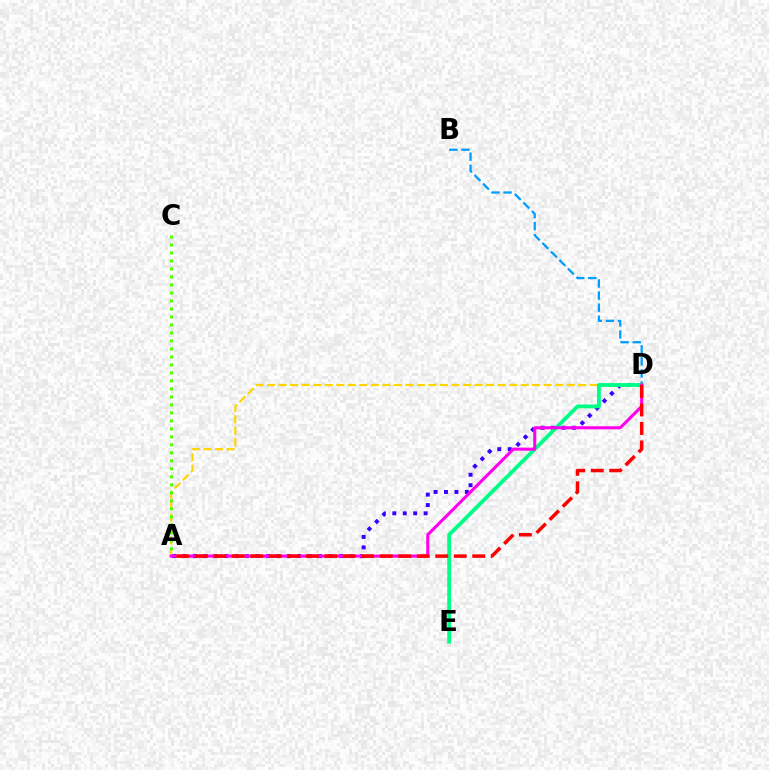{('A', 'D'): [{'color': '#ffd500', 'line_style': 'dashed', 'thickness': 1.57}, {'color': '#3700ff', 'line_style': 'dotted', 'thickness': 2.84}, {'color': '#ff00ed', 'line_style': 'solid', 'thickness': 2.21}, {'color': '#ff0000', 'line_style': 'dashed', 'thickness': 2.51}], ('B', 'D'): [{'color': '#009eff', 'line_style': 'dashed', 'thickness': 1.64}], ('A', 'C'): [{'color': '#4fff00', 'line_style': 'dotted', 'thickness': 2.17}], ('D', 'E'): [{'color': '#00ff86', 'line_style': 'solid', 'thickness': 2.78}]}